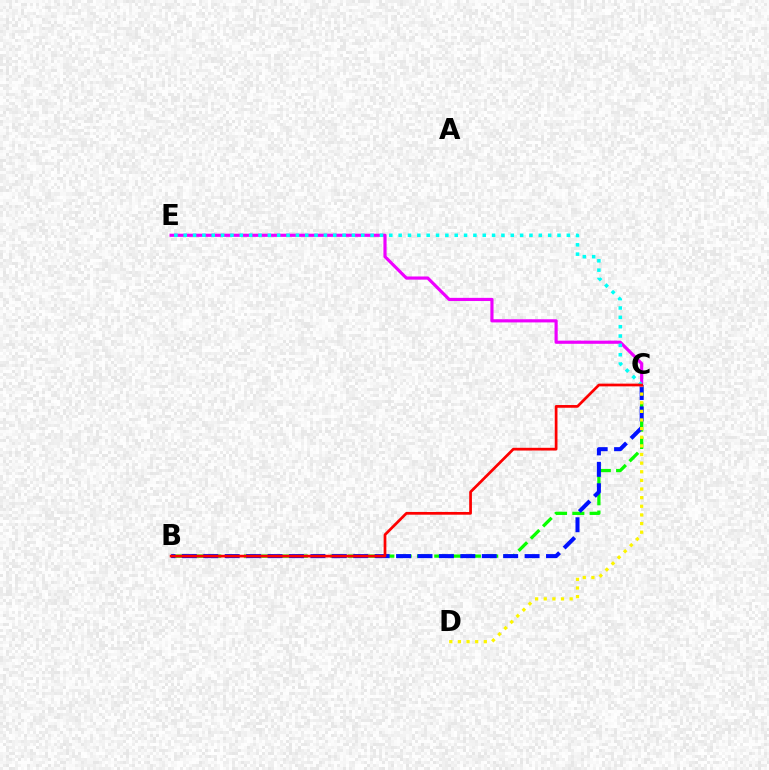{('B', 'C'): [{'color': '#08ff00', 'line_style': 'dashed', 'thickness': 2.35}, {'color': '#0010ff', 'line_style': 'dashed', 'thickness': 2.91}, {'color': '#ff0000', 'line_style': 'solid', 'thickness': 1.96}], ('C', 'D'): [{'color': '#fcf500', 'line_style': 'dotted', 'thickness': 2.34}], ('C', 'E'): [{'color': '#ee00ff', 'line_style': 'solid', 'thickness': 2.28}, {'color': '#00fff6', 'line_style': 'dotted', 'thickness': 2.54}]}